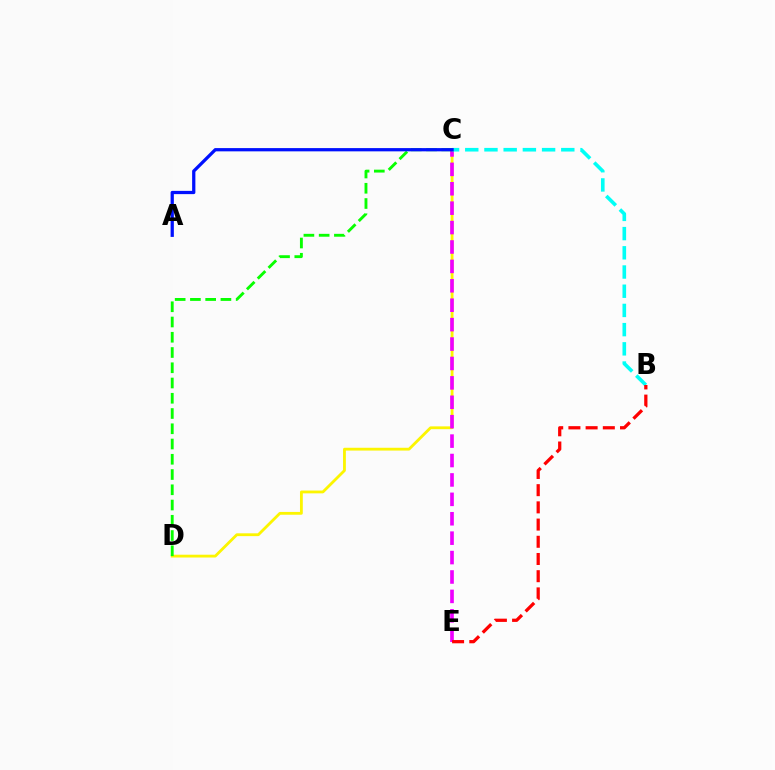{('C', 'D'): [{'color': '#fcf500', 'line_style': 'solid', 'thickness': 2.02}, {'color': '#08ff00', 'line_style': 'dashed', 'thickness': 2.07}], ('C', 'E'): [{'color': '#ee00ff', 'line_style': 'dashed', 'thickness': 2.64}], ('B', 'C'): [{'color': '#00fff6', 'line_style': 'dashed', 'thickness': 2.61}], ('B', 'E'): [{'color': '#ff0000', 'line_style': 'dashed', 'thickness': 2.34}], ('A', 'C'): [{'color': '#0010ff', 'line_style': 'solid', 'thickness': 2.34}]}